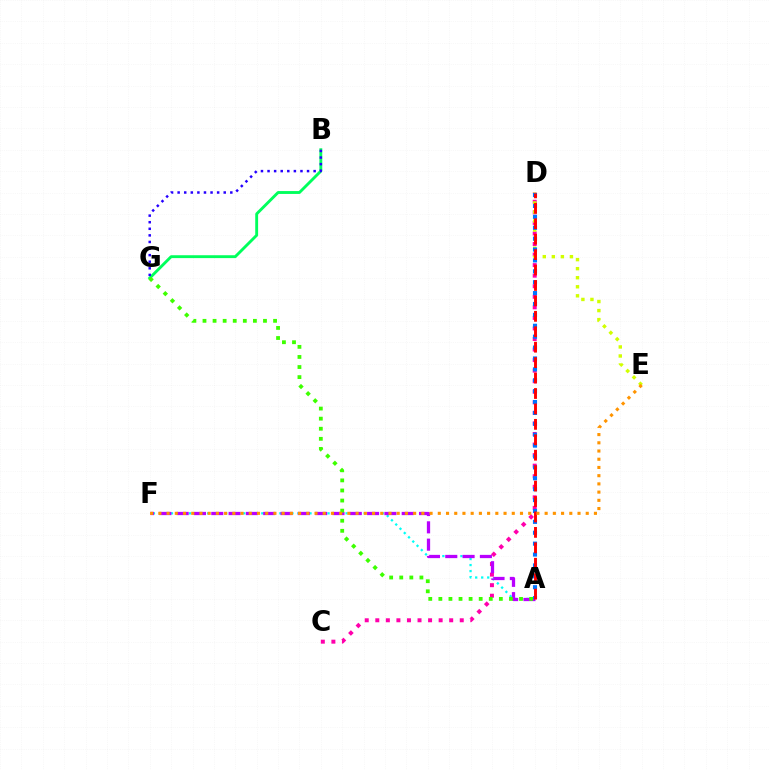{('B', 'G'): [{'color': '#00ff5c', 'line_style': 'solid', 'thickness': 2.07}, {'color': '#2500ff', 'line_style': 'dotted', 'thickness': 1.79}], ('C', 'D'): [{'color': '#ff00ac', 'line_style': 'dotted', 'thickness': 2.87}], ('D', 'E'): [{'color': '#d1ff00', 'line_style': 'dotted', 'thickness': 2.46}], ('A', 'F'): [{'color': '#00fff6', 'line_style': 'dotted', 'thickness': 1.64}, {'color': '#b900ff', 'line_style': 'dashed', 'thickness': 2.35}], ('A', 'D'): [{'color': '#0074ff', 'line_style': 'dotted', 'thickness': 2.96}, {'color': '#ff0000', 'line_style': 'dashed', 'thickness': 2.1}], ('A', 'G'): [{'color': '#3dff00', 'line_style': 'dotted', 'thickness': 2.74}], ('E', 'F'): [{'color': '#ff9400', 'line_style': 'dotted', 'thickness': 2.23}]}